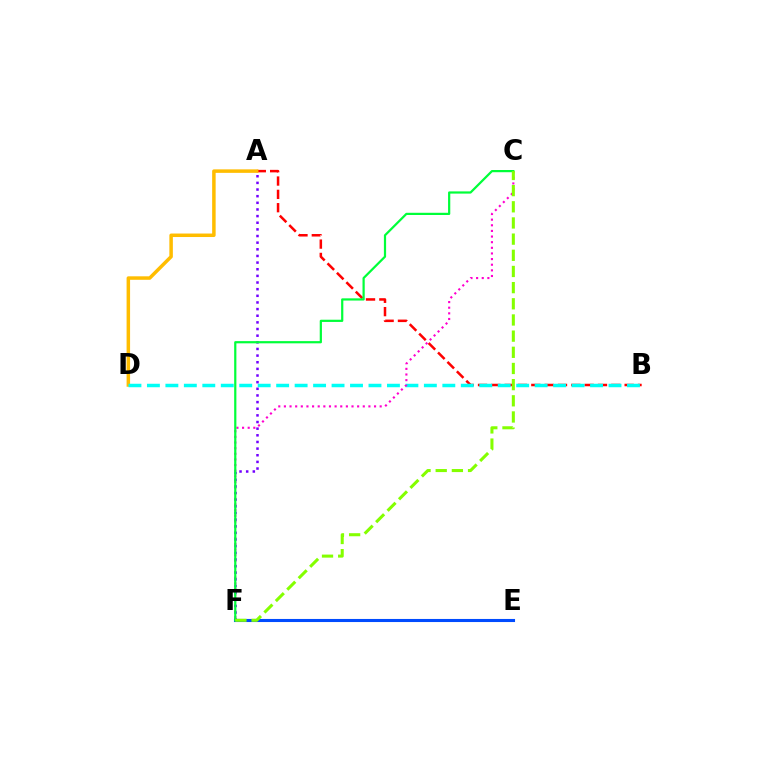{('A', 'B'): [{'color': '#ff0000', 'line_style': 'dashed', 'thickness': 1.81}], ('A', 'D'): [{'color': '#ffbd00', 'line_style': 'solid', 'thickness': 2.51}], ('B', 'D'): [{'color': '#00fff6', 'line_style': 'dashed', 'thickness': 2.51}], ('C', 'F'): [{'color': '#ff00cf', 'line_style': 'dotted', 'thickness': 1.53}, {'color': '#00ff39', 'line_style': 'solid', 'thickness': 1.59}, {'color': '#84ff00', 'line_style': 'dashed', 'thickness': 2.2}], ('E', 'F'): [{'color': '#004bff', 'line_style': 'solid', 'thickness': 2.22}], ('A', 'F'): [{'color': '#7200ff', 'line_style': 'dotted', 'thickness': 1.8}]}